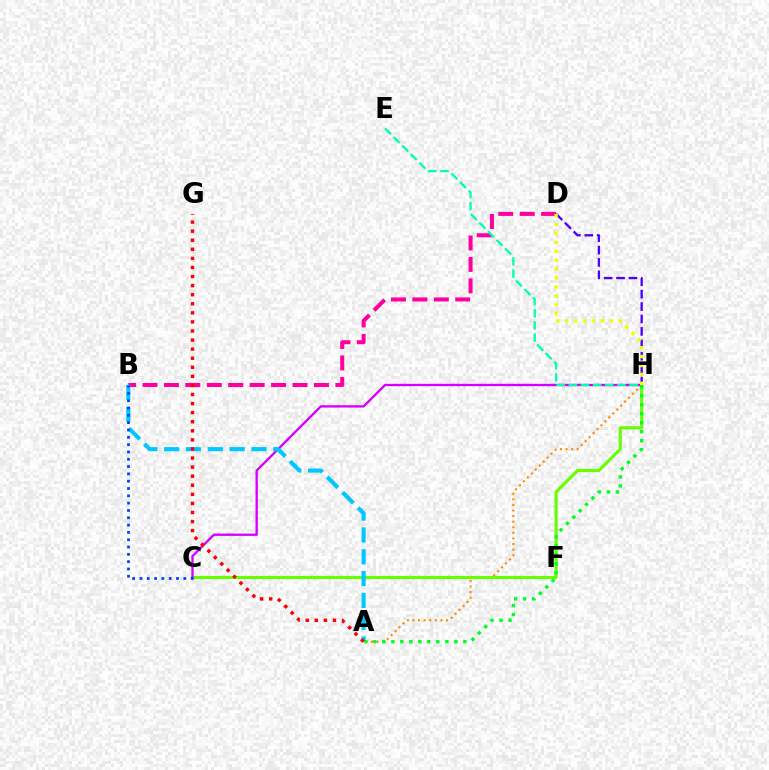{('B', 'D'): [{'color': '#ff00a0', 'line_style': 'dashed', 'thickness': 2.91}], ('A', 'H'): [{'color': '#ff8800', 'line_style': 'dotted', 'thickness': 1.52}, {'color': '#00ff27', 'line_style': 'dotted', 'thickness': 2.45}], ('C', 'H'): [{'color': '#66ff00', 'line_style': 'solid', 'thickness': 2.23}, {'color': '#d600ff', 'line_style': 'solid', 'thickness': 1.68}], ('D', 'H'): [{'color': '#4f00ff', 'line_style': 'dashed', 'thickness': 1.69}, {'color': '#eeff00', 'line_style': 'dotted', 'thickness': 2.42}], ('A', 'B'): [{'color': '#00c7ff', 'line_style': 'dashed', 'thickness': 2.97}], ('A', 'G'): [{'color': '#ff0000', 'line_style': 'dotted', 'thickness': 2.47}], ('B', 'C'): [{'color': '#003fff', 'line_style': 'dotted', 'thickness': 1.99}], ('E', 'H'): [{'color': '#00ffaf', 'line_style': 'dashed', 'thickness': 1.65}]}